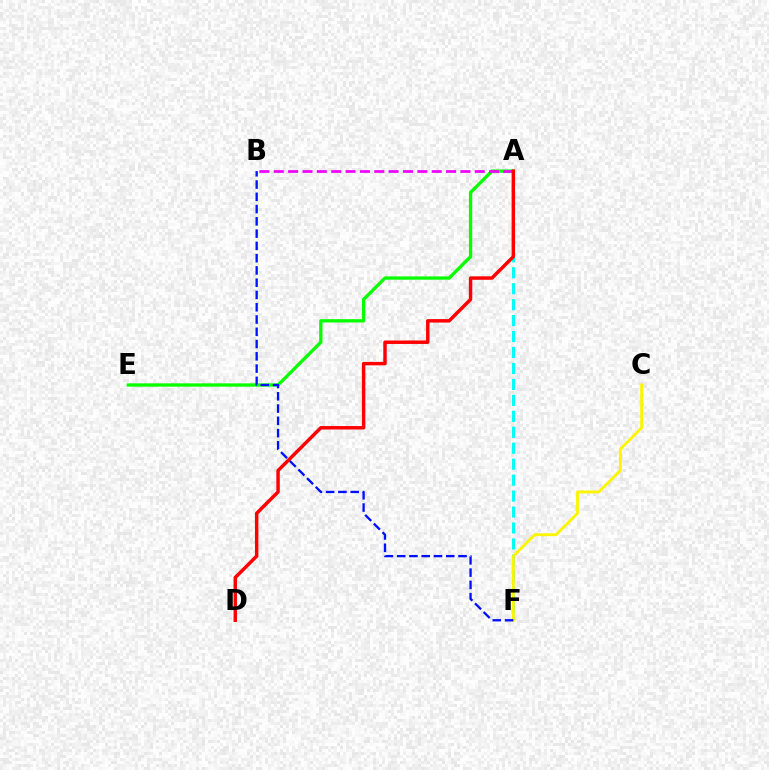{('A', 'E'): [{'color': '#08ff00', 'line_style': 'solid', 'thickness': 2.38}], ('A', 'F'): [{'color': '#00fff6', 'line_style': 'dashed', 'thickness': 2.17}], ('C', 'F'): [{'color': '#fcf500', 'line_style': 'solid', 'thickness': 2.07}], ('A', 'B'): [{'color': '#ee00ff', 'line_style': 'dashed', 'thickness': 1.95}], ('B', 'F'): [{'color': '#0010ff', 'line_style': 'dashed', 'thickness': 1.67}], ('A', 'D'): [{'color': '#ff0000', 'line_style': 'solid', 'thickness': 2.48}]}